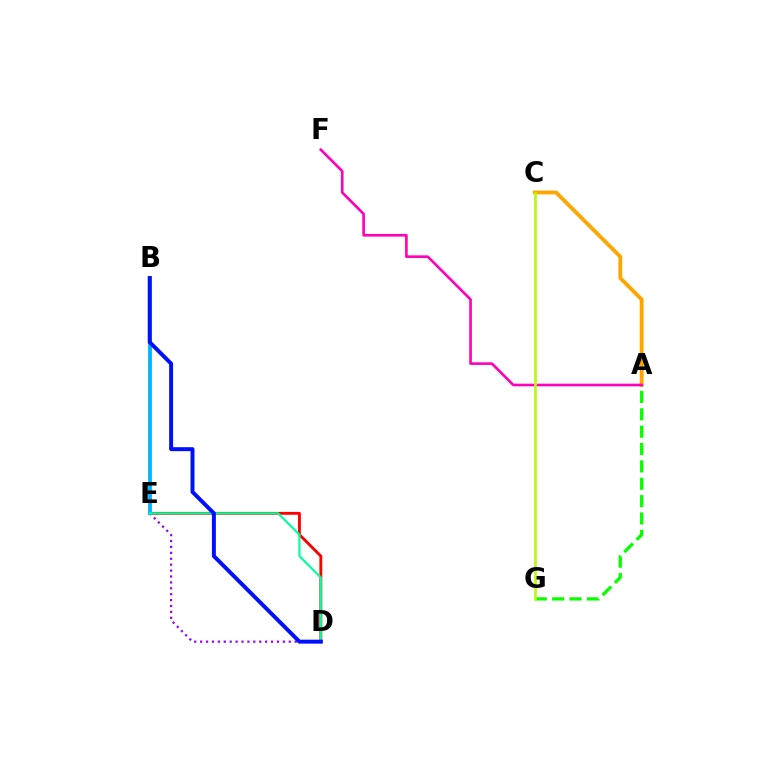{('A', 'C'): [{'color': '#ffa500', 'line_style': 'solid', 'thickness': 2.75}], ('D', 'E'): [{'color': '#9b00ff', 'line_style': 'dotted', 'thickness': 1.61}, {'color': '#ff0000', 'line_style': 'solid', 'thickness': 2.06}, {'color': '#00ff9d', 'line_style': 'solid', 'thickness': 1.55}], ('A', 'G'): [{'color': '#08ff00', 'line_style': 'dashed', 'thickness': 2.36}], ('A', 'F'): [{'color': '#ff00bd', 'line_style': 'solid', 'thickness': 1.9}], ('C', 'G'): [{'color': '#b3ff00', 'line_style': 'solid', 'thickness': 1.89}], ('B', 'E'): [{'color': '#00b5ff', 'line_style': 'solid', 'thickness': 2.75}], ('B', 'D'): [{'color': '#0010ff', 'line_style': 'solid', 'thickness': 2.85}]}